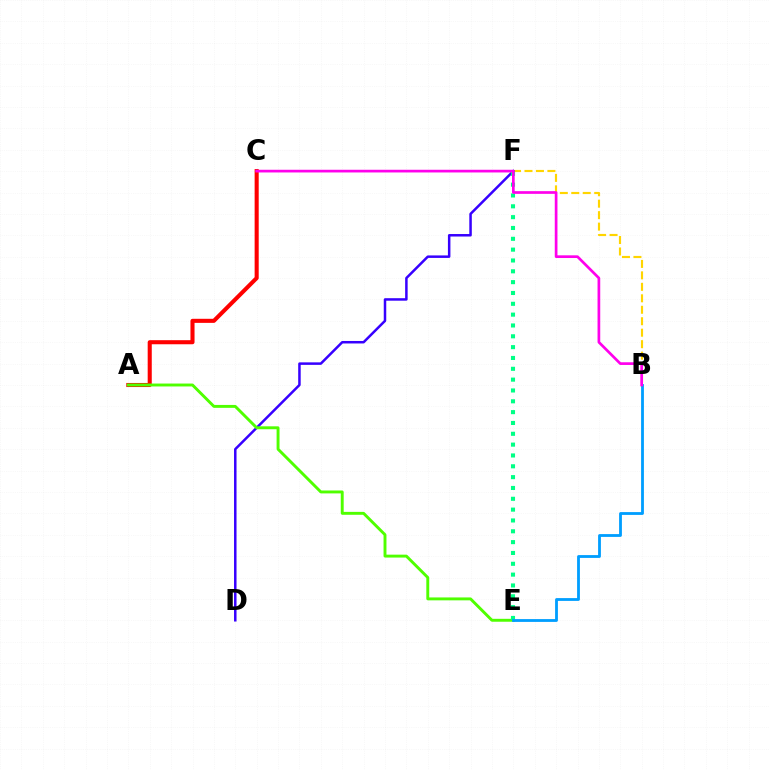{('B', 'F'): [{'color': '#ffd500', 'line_style': 'dashed', 'thickness': 1.56}], ('D', 'F'): [{'color': '#3700ff', 'line_style': 'solid', 'thickness': 1.8}], ('A', 'C'): [{'color': '#ff0000', 'line_style': 'solid', 'thickness': 2.94}], ('A', 'E'): [{'color': '#4fff00', 'line_style': 'solid', 'thickness': 2.1}], ('E', 'F'): [{'color': '#00ff86', 'line_style': 'dotted', 'thickness': 2.94}], ('B', 'E'): [{'color': '#009eff', 'line_style': 'solid', 'thickness': 2.03}], ('B', 'C'): [{'color': '#ff00ed', 'line_style': 'solid', 'thickness': 1.94}]}